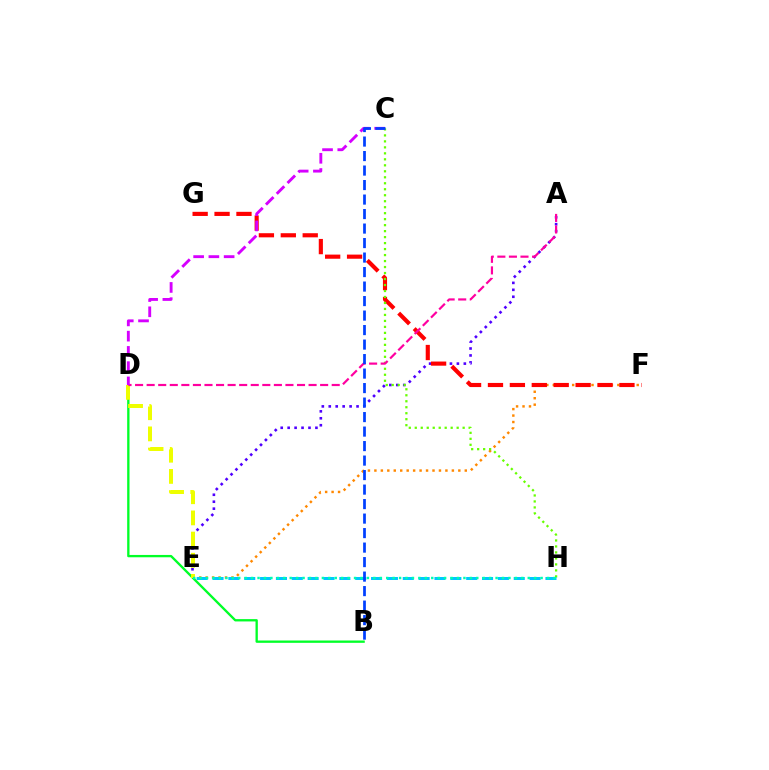{('E', 'F'): [{'color': '#ff8800', 'line_style': 'dotted', 'thickness': 1.75}], ('B', 'D'): [{'color': '#00ff27', 'line_style': 'solid', 'thickness': 1.68}], ('A', 'E'): [{'color': '#4f00ff', 'line_style': 'dotted', 'thickness': 1.89}], ('F', 'G'): [{'color': '#ff0000', 'line_style': 'dashed', 'thickness': 2.98}], ('D', 'E'): [{'color': '#eeff00', 'line_style': 'dashed', 'thickness': 2.88}], ('C', 'H'): [{'color': '#66ff00', 'line_style': 'dotted', 'thickness': 1.63}], ('A', 'D'): [{'color': '#ff00a0', 'line_style': 'dashed', 'thickness': 1.57}], ('E', 'H'): [{'color': '#00c7ff', 'line_style': 'dashed', 'thickness': 2.15}, {'color': '#00ffaf', 'line_style': 'dotted', 'thickness': 1.75}], ('C', 'D'): [{'color': '#d600ff', 'line_style': 'dashed', 'thickness': 2.07}], ('B', 'C'): [{'color': '#003fff', 'line_style': 'dashed', 'thickness': 1.97}]}